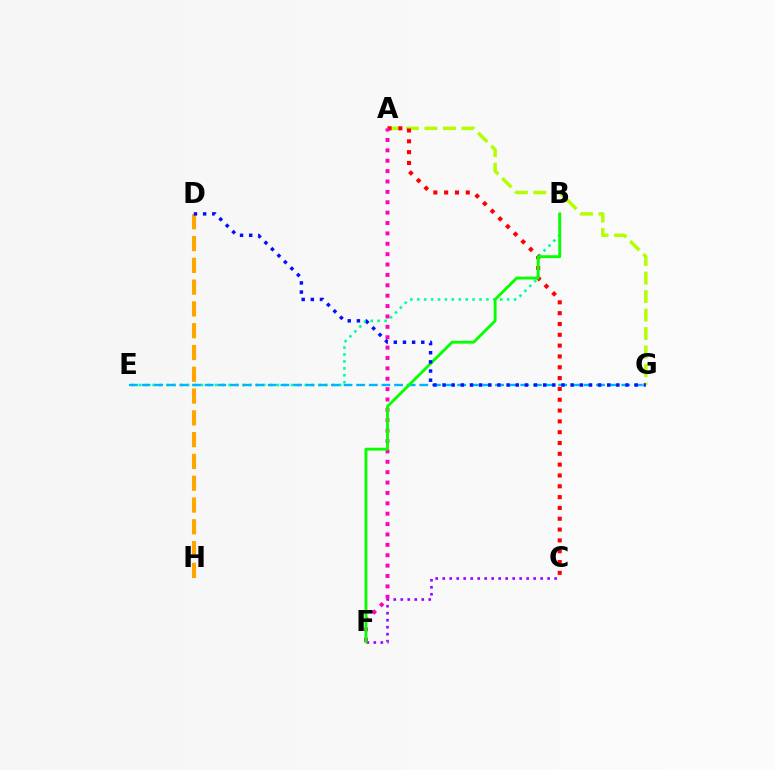{('C', 'F'): [{'color': '#9b00ff', 'line_style': 'dotted', 'thickness': 1.9}], ('D', 'H'): [{'color': '#ffa500', 'line_style': 'dashed', 'thickness': 2.96}], ('A', 'G'): [{'color': '#b3ff00', 'line_style': 'dashed', 'thickness': 2.51}], ('B', 'E'): [{'color': '#00ff9d', 'line_style': 'dotted', 'thickness': 1.88}], ('A', 'C'): [{'color': '#ff0000', 'line_style': 'dotted', 'thickness': 2.94}], ('E', 'G'): [{'color': '#00b5ff', 'line_style': 'dashed', 'thickness': 1.72}], ('A', 'F'): [{'color': '#ff00bd', 'line_style': 'dotted', 'thickness': 2.82}], ('B', 'F'): [{'color': '#08ff00', 'line_style': 'solid', 'thickness': 2.08}], ('D', 'G'): [{'color': '#0010ff', 'line_style': 'dotted', 'thickness': 2.49}]}